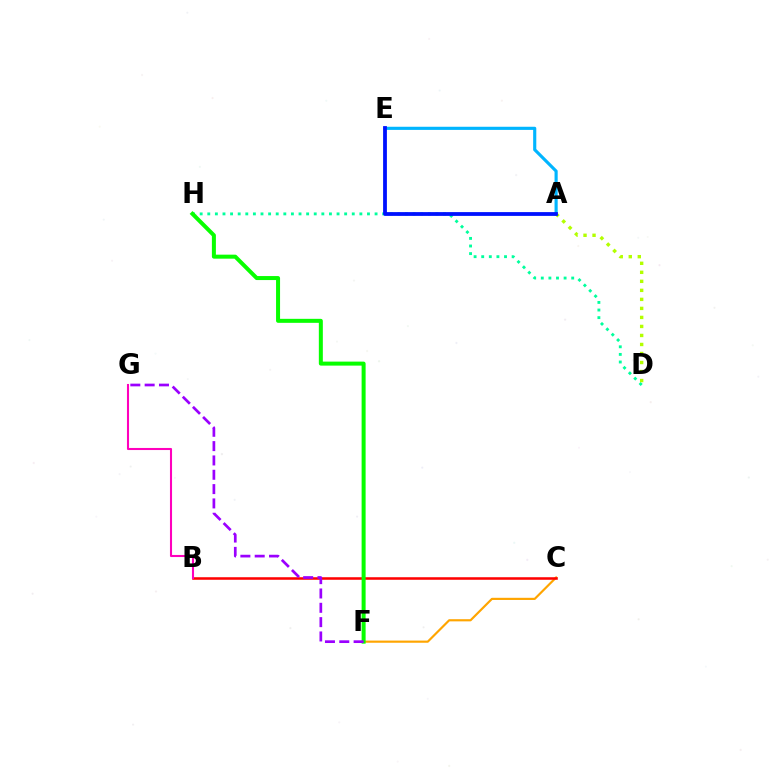{('C', 'F'): [{'color': '#ffa500', 'line_style': 'solid', 'thickness': 1.56}], ('B', 'C'): [{'color': '#ff0000', 'line_style': 'solid', 'thickness': 1.83}], ('D', 'H'): [{'color': '#00ff9d', 'line_style': 'dotted', 'thickness': 2.07}], ('A', 'E'): [{'color': '#00b5ff', 'line_style': 'solid', 'thickness': 2.26}, {'color': '#0010ff', 'line_style': 'solid', 'thickness': 2.73}], ('B', 'G'): [{'color': '#ff00bd', 'line_style': 'solid', 'thickness': 1.5}], ('F', 'H'): [{'color': '#08ff00', 'line_style': 'solid', 'thickness': 2.88}], ('A', 'D'): [{'color': '#b3ff00', 'line_style': 'dotted', 'thickness': 2.45}], ('F', 'G'): [{'color': '#9b00ff', 'line_style': 'dashed', 'thickness': 1.95}]}